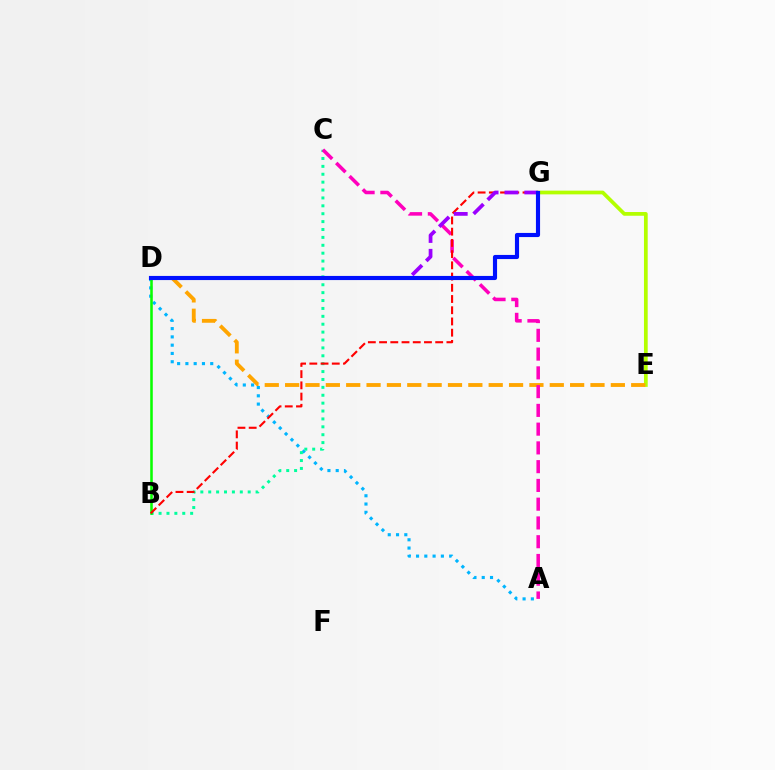{('E', 'G'): [{'color': '#b3ff00', 'line_style': 'solid', 'thickness': 2.68}], ('D', 'E'): [{'color': '#ffa500', 'line_style': 'dashed', 'thickness': 2.77}], ('A', 'D'): [{'color': '#00b5ff', 'line_style': 'dotted', 'thickness': 2.25}], ('B', 'C'): [{'color': '#00ff9d', 'line_style': 'dotted', 'thickness': 2.14}], ('B', 'D'): [{'color': '#08ff00', 'line_style': 'solid', 'thickness': 1.84}], ('A', 'C'): [{'color': '#ff00bd', 'line_style': 'dashed', 'thickness': 2.55}], ('B', 'G'): [{'color': '#ff0000', 'line_style': 'dashed', 'thickness': 1.52}], ('D', 'G'): [{'color': '#9b00ff', 'line_style': 'dashed', 'thickness': 2.7}, {'color': '#0010ff', 'line_style': 'solid', 'thickness': 2.97}]}